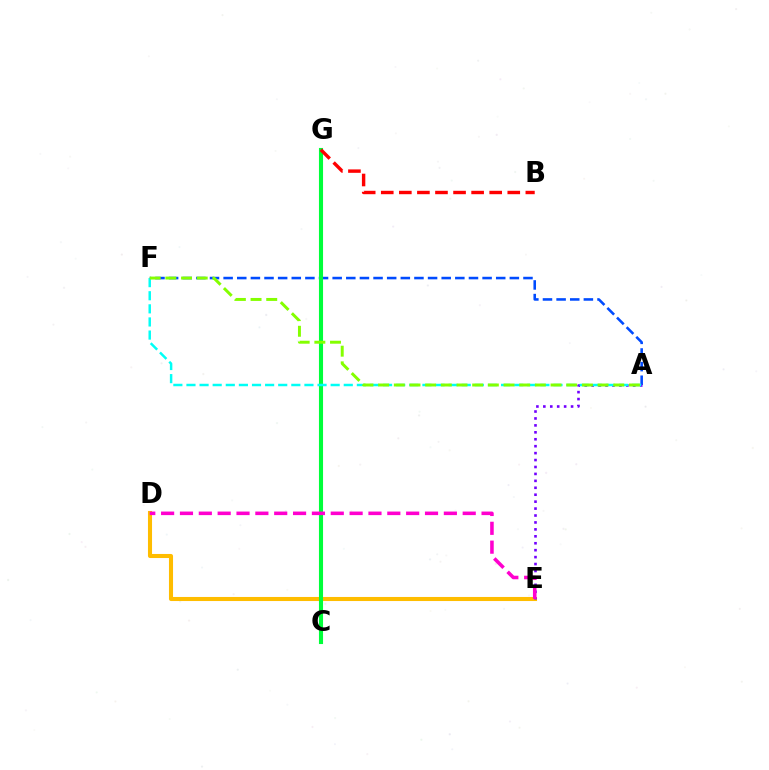{('A', 'F'): [{'color': '#004bff', 'line_style': 'dashed', 'thickness': 1.85}, {'color': '#00fff6', 'line_style': 'dashed', 'thickness': 1.78}, {'color': '#84ff00', 'line_style': 'dashed', 'thickness': 2.13}], ('D', 'E'): [{'color': '#ffbd00', 'line_style': 'solid', 'thickness': 2.93}, {'color': '#ff00cf', 'line_style': 'dashed', 'thickness': 2.56}], ('C', 'G'): [{'color': '#00ff39', 'line_style': 'solid', 'thickness': 2.95}], ('A', 'E'): [{'color': '#7200ff', 'line_style': 'dotted', 'thickness': 1.88}], ('B', 'G'): [{'color': '#ff0000', 'line_style': 'dashed', 'thickness': 2.46}]}